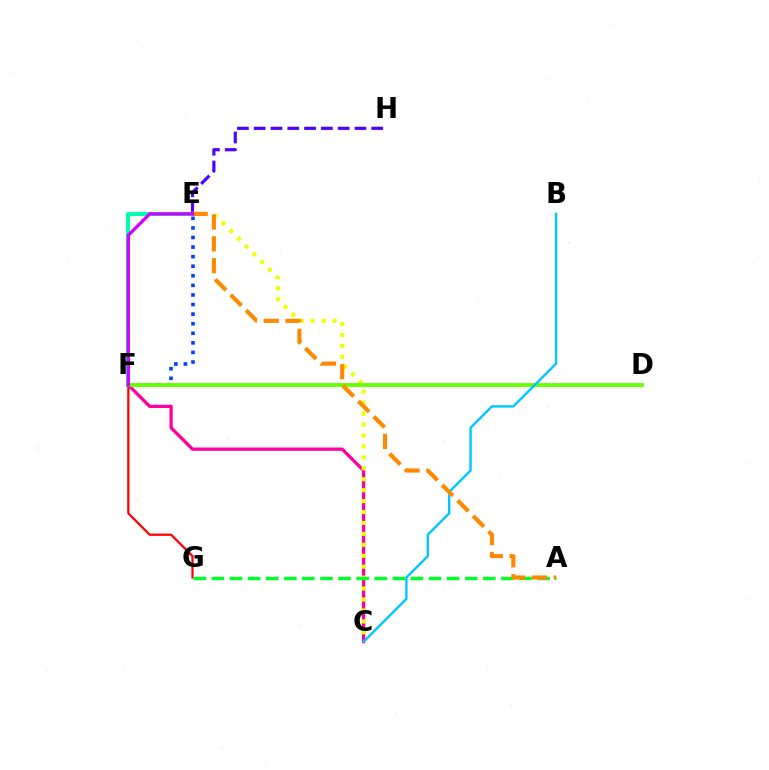{('E', 'F'): [{'color': '#003fff', 'line_style': 'dotted', 'thickness': 2.6}, {'color': '#00ffaf', 'line_style': 'solid', 'thickness': 2.97}, {'color': '#d600ff', 'line_style': 'solid', 'thickness': 2.38}], ('F', 'G'): [{'color': '#ff0000', 'line_style': 'solid', 'thickness': 1.62}], ('C', 'F'): [{'color': '#ff00a0', 'line_style': 'solid', 'thickness': 2.36}], ('E', 'H'): [{'color': '#4f00ff', 'line_style': 'dashed', 'thickness': 2.28}], ('C', 'E'): [{'color': '#eeff00', 'line_style': 'dotted', 'thickness': 2.97}], ('D', 'F'): [{'color': '#66ff00', 'line_style': 'solid', 'thickness': 2.76}], ('B', 'C'): [{'color': '#00c7ff', 'line_style': 'solid', 'thickness': 1.72}], ('A', 'G'): [{'color': '#00ff27', 'line_style': 'dashed', 'thickness': 2.46}], ('A', 'E'): [{'color': '#ff8800', 'line_style': 'dashed', 'thickness': 2.97}]}